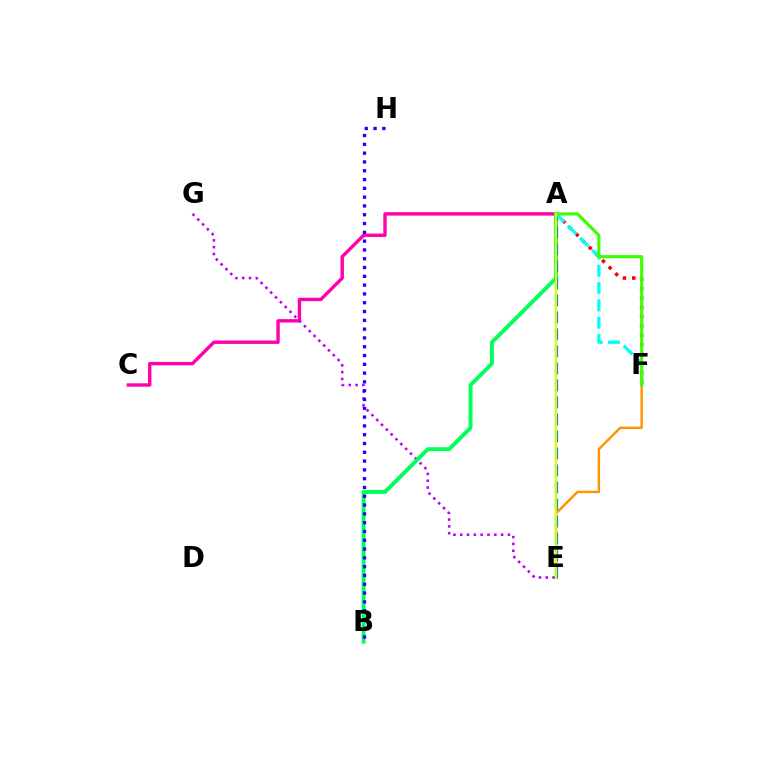{('A', 'F'): [{'color': '#ff0000', 'line_style': 'dotted', 'thickness': 2.53}, {'color': '#00fff6', 'line_style': 'dashed', 'thickness': 2.35}, {'color': '#3dff00', 'line_style': 'solid', 'thickness': 2.26}], ('A', 'C'): [{'color': '#ff00ac', 'line_style': 'solid', 'thickness': 2.44}], ('E', 'G'): [{'color': '#b900ff', 'line_style': 'dotted', 'thickness': 1.85}], ('E', 'F'): [{'color': '#ff9400', 'line_style': 'solid', 'thickness': 1.75}], ('A', 'B'): [{'color': '#00ff5c', 'line_style': 'solid', 'thickness': 2.82}], ('A', 'E'): [{'color': '#0074ff', 'line_style': 'dashed', 'thickness': 2.31}, {'color': '#d1ff00', 'line_style': 'solid', 'thickness': 1.66}], ('B', 'H'): [{'color': '#2500ff', 'line_style': 'dotted', 'thickness': 2.39}]}